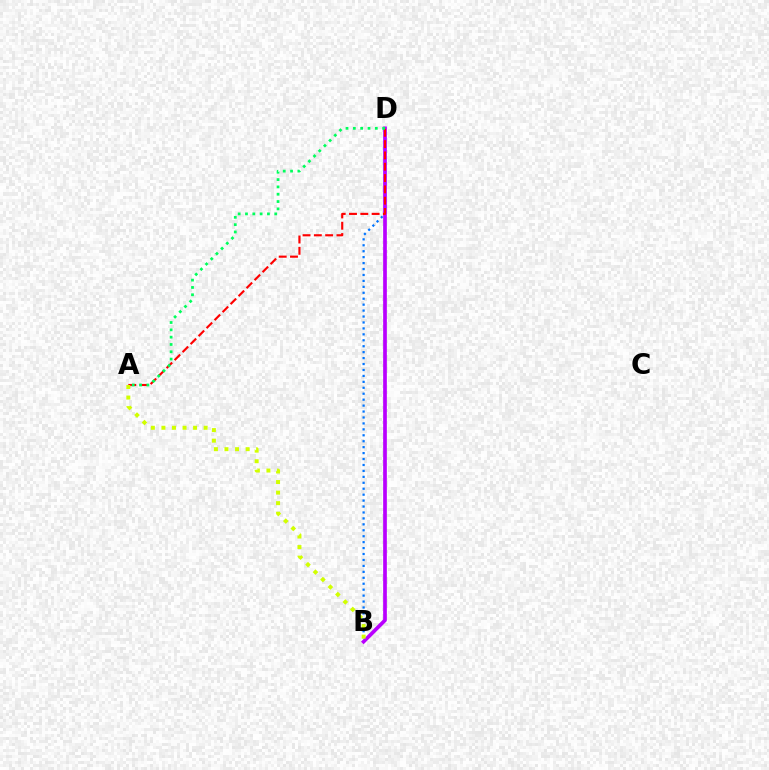{('B', 'D'): [{'color': '#0074ff', 'line_style': 'dotted', 'thickness': 1.61}, {'color': '#b900ff', 'line_style': 'solid', 'thickness': 2.66}], ('A', 'D'): [{'color': '#ff0000', 'line_style': 'dashed', 'thickness': 1.54}, {'color': '#00ff5c', 'line_style': 'dotted', 'thickness': 1.99}], ('A', 'B'): [{'color': '#d1ff00', 'line_style': 'dotted', 'thickness': 2.87}]}